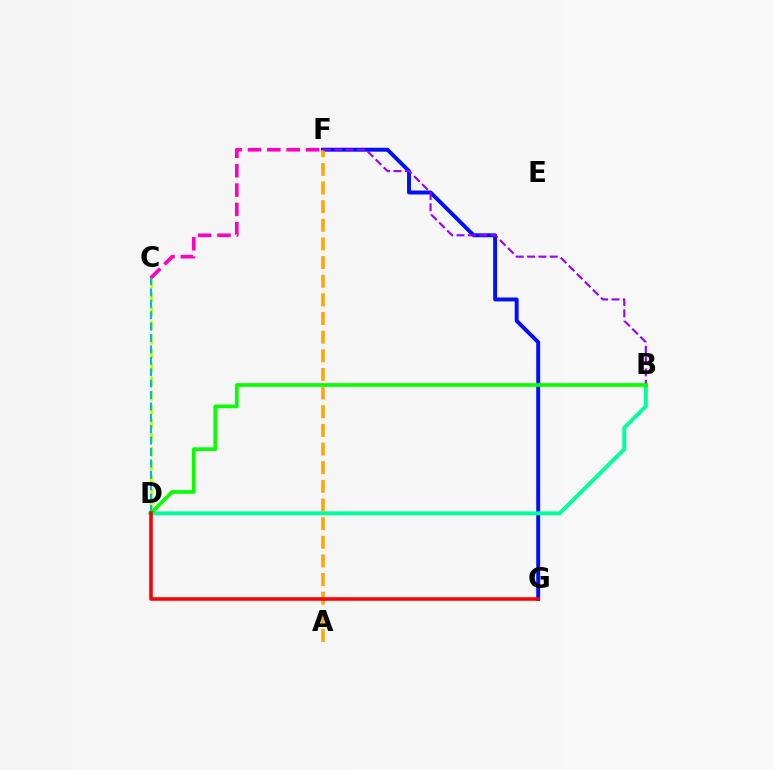{('F', 'G'): [{'color': '#0010ff', 'line_style': 'solid', 'thickness': 2.83}], ('A', 'F'): [{'color': '#ffa500', 'line_style': 'dashed', 'thickness': 2.53}], ('C', 'D'): [{'color': '#b3ff00', 'line_style': 'dashed', 'thickness': 1.91}, {'color': '#00b5ff', 'line_style': 'dashed', 'thickness': 1.55}], ('B', 'D'): [{'color': '#00ff9d', 'line_style': 'solid', 'thickness': 2.85}, {'color': '#08ff00', 'line_style': 'solid', 'thickness': 2.65}], ('B', 'F'): [{'color': '#9b00ff', 'line_style': 'dashed', 'thickness': 1.54}], ('C', 'F'): [{'color': '#ff00bd', 'line_style': 'dashed', 'thickness': 2.63}], ('D', 'G'): [{'color': '#ff0000', 'line_style': 'solid', 'thickness': 2.55}]}